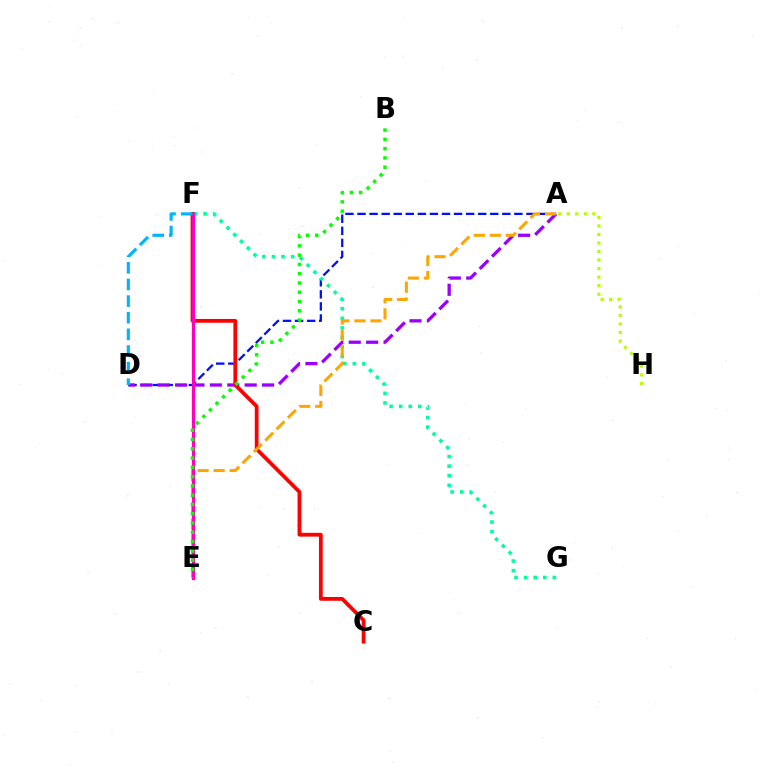{('A', 'D'): [{'color': '#0010ff', 'line_style': 'dashed', 'thickness': 1.64}, {'color': '#9b00ff', 'line_style': 'dashed', 'thickness': 2.36}], ('F', 'G'): [{'color': '#00ff9d', 'line_style': 'dotted', 'thickness': 2.6}], ('C', 'F'): [{'color': '#ff0000', 'line_style': 'solid', 'thickness': 2.71}], ('A', 'E'): [{'color': '#ffa500', 'line_style': 'dashed', 'thickness': 2.18}], ('E', 'F'): [{'color': '#ff00bd', 'line_style': 'solid', 'thickness': 2.32}], ('B', 'E'): [{'color': '#08ff00', 'line_style': 'dotted', 'thickness': 2.52}], ('D', 'F'): [{'color': '#00b5ff', 'line_style': 'dashed', 'thickness': 2.26}], ('A', 'H'): [{'color': '#b3ff00', 'line_style': 'dotted', 'thickness': 2.32}]}